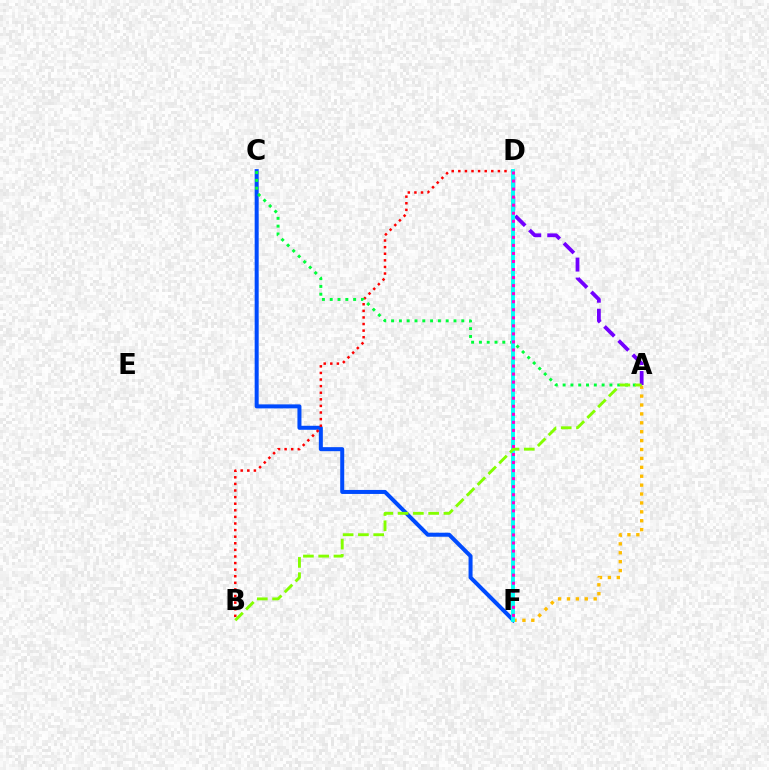{('C', 'F'): [{'color': '#004bff', 'line_style': 'solid', 'thickness': 2.89}], ('B', 'D'): [{'color': '#ff0000', 'line_style': 'dotted', 'thickness': 1.79}], ('A', 'C'): [{'color': '#00ff39', 'line_style': 'dotted', 'thickness': 2.12}], ('A', 'F'): [{'color': '#ffbd00', 'line_style': 'dotted', 'thickness': 2.42}], ('A', 'D'): [{'color': '#7200ff', 'line_style': 'dashed', 'thickness': 2.72}], ('D', 'F'): [{'color': '#00fff6', 'line_style': 'solid', 'thickness': 2.79}, {'color': '#ff00cf', 'line_style': 'dotted', 'thickness': 2.19}], ('A', 'B'): [{'color': '#84ff00', 'line_style': 'dashed', 'thickness': 2.07}]}